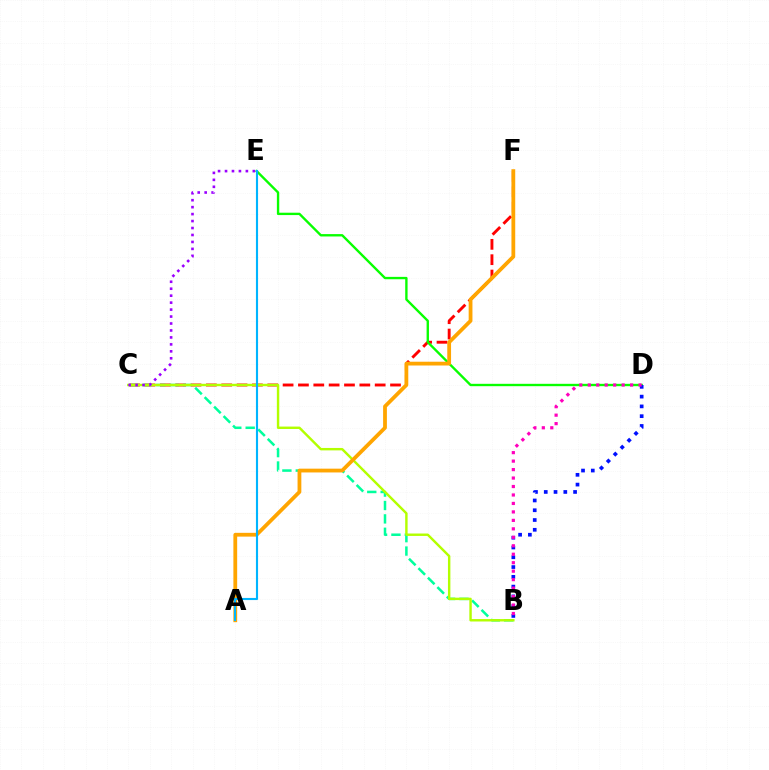{('C', 'F'): [{'color': '#ff0000', 'line_style': 'dashed', 'thickness': 2.08}], ('B', 'C'): [{'color': '#00ff9d', 'line_style': 'dashed', 'thickness': 1.82}, {'color': '#b3ff00', 'line_style': 'solid', 'thickness': 1.74}], ('D', 'E'): [{'color': '#08ff00', 'line_style': 'solid', 'thickness': 1.7}], ('A', 'F'): [{'color': '#ffa500', 'line_style': 'solid', 'thickness': 2.72}], ('B', 'D'): [{'color': '#0010ff', 'line_style': 'dotted', 'thickness': 2.66}, {'color': '#ff00bd', 'line_style': 'dotted', 'thickness': 2.3}], ('C', 'E'): [{'color': '#9b00ff', 'line_style': 'dotted', 'thickness': 1.89}], ('A', 'E'): [{'color': '#00b5ff', 'line_style': 'solid', 'thickness': 1.53}]}